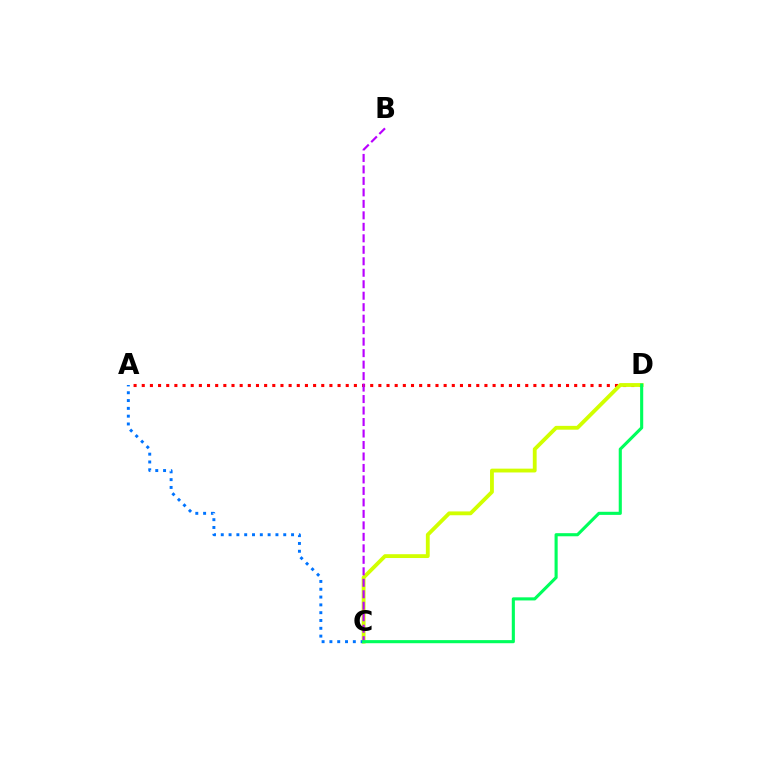{('A', 'D'): [{'color': '#ff0000', 'line_style': 'dotted', 'thickness': 2.22}], ('C', 'D'): [{'color': '#d1ff00', 'line_style': 'solid', 'thickness': 2.75}, {'color': '#00ff5c', 'line_style': 'solid', 'thickness': 2.24}], ('A', 'C'): [{'color': '#0074ff', 'line_style': 'dotted', 'thickness': 2.12}], ('B', 'C'): [{'color': '#b900ff', 'line_style': 'dashed', 'thickness': 1.56}]}